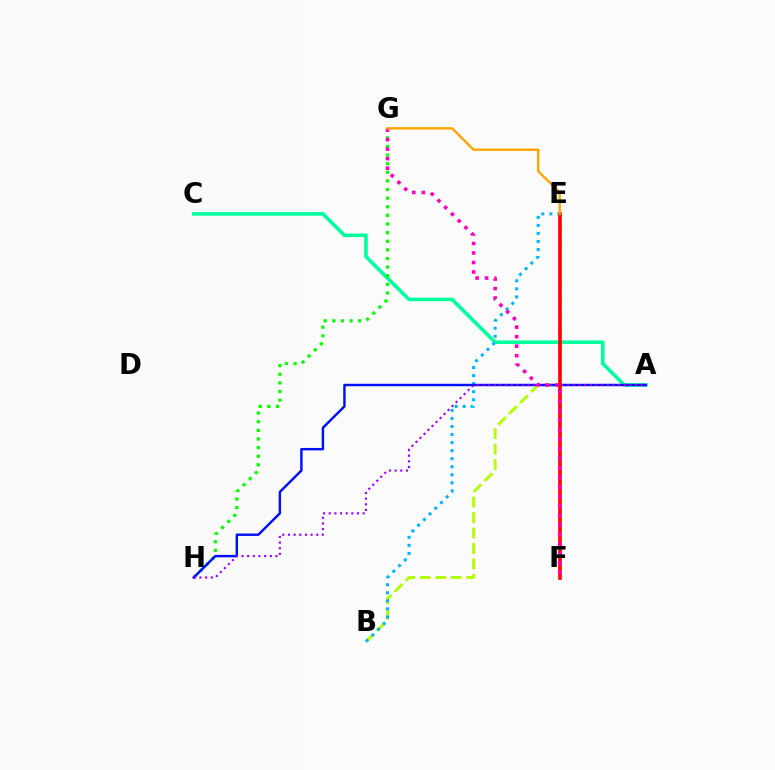{('A', 'C'): [{'color': '#00ff9d', 'line_style': 'solid', 'thickness': 2.59}], ('G', 'H'): [{'color': '#08ff00', 'line_style': 'dotted', 'thickness': 2.34}], ('B', 'E'): [{'color': '#b3ff00', 'line_style': 'dashed', 'thickness': 2.1}, {'color': '#00b5ff', 'line_style': 'dotted', 'thickness': 2.19}], ('A', 'H'): [{'color': '#0010ff', 'line_style': 'solid', 'thickness': 1.76}, {'color': '#9b00ff', 'line_style': 'dotted', 'thickness': 1.54}], ('E', 'F'): [{'color': '#ff0000', 'line_style': 'solid', 'thickness': 2.59}], ('F', 'G'): [{'color': '#ff00bd', 'line_style': 'dotted', 'thickness': 2.58}], ('E', 'G'): [{'color': '#ffa500', 'line_style': 'solid', 'thickness': 1.73}]}